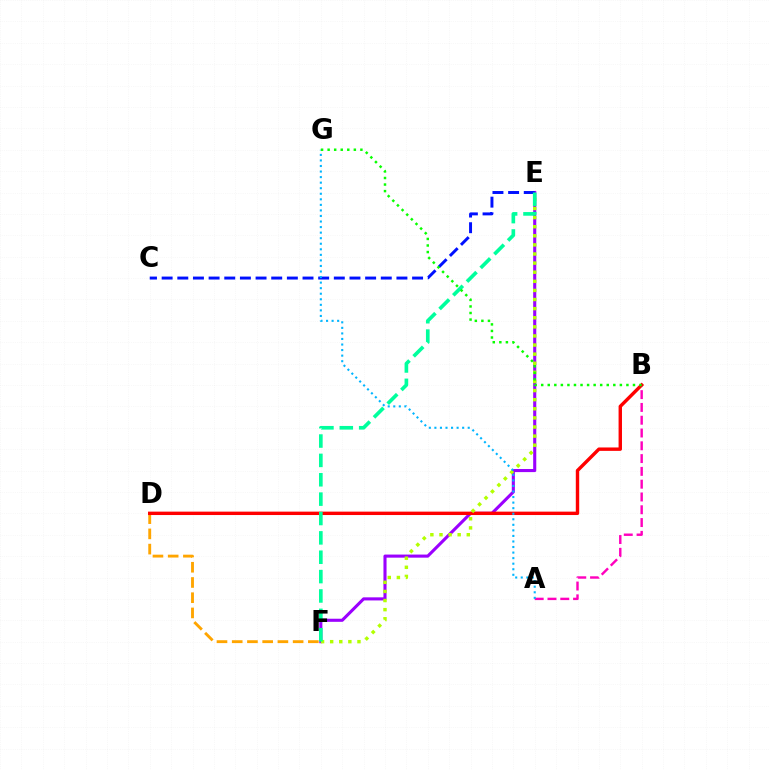{('A', 'B'): [{'color': '#ff00bd', 'line_style': 'dashed', 'thickness': 1.74}], ('E', 'F'): [{'color': '#9b00ff', 'line_style': 'solid', 'thickness': 2.23}, {'color': '#b3ff00', 'line_style': 'dotted', 'thickness': 2.47}, {'color': '#00ff9d', 'line_style': 'dashed', 'thickness': 2.63}], ('C', 'E'): [{'color': '#0010ff', 'line_style': 'dashed', 'thickness': 2.13}], ('D', 'F'): [{'color': '#ffa500', 'line_style': 'dashed', 'thickness': 2.07}], ('B', 'D'): [{'color': '#ff0000', 'line_style': 'solid', 'thickness': 2.45}], ('A', 'G'): [{'color': '#00b5ff', 'line_style': 'dotted', 'thickness': 1.51}], ('B', 'G'): [{'color': '#08ff00', 'line_style': 'dotted', 'thickness': 1.78}]}